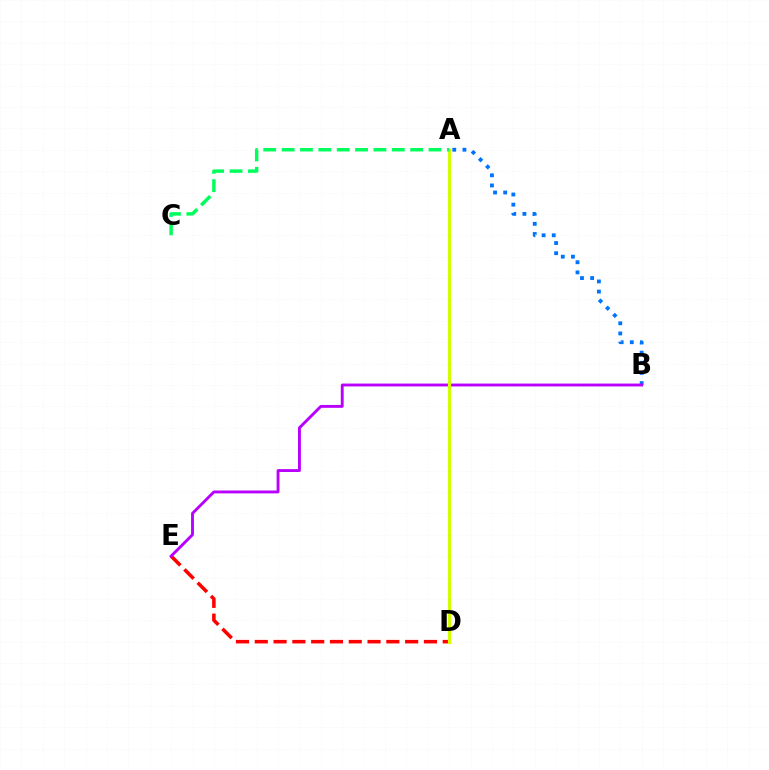{('D', 'E'): [{'color': '#ff0000', 'line_style': 'dashed', 'thickness': 2.55}], ('A', 'B'): [{'color': '#0074ff', 'line_style': 'dotted', 'thickness': 2.76}], ('B', 'E'): [{'color': '#b900ff', 'line_style': 'solid', 'thickness': 2.07}], ('A', 'D'): [{'color': '#d1ff00', 'line_style': 'solid', 'thickness': 2.31}], ('A', 'C'): [{'color': '#00ff5c', 'line_style': 'dashed', 'thickness': 2.49}]}